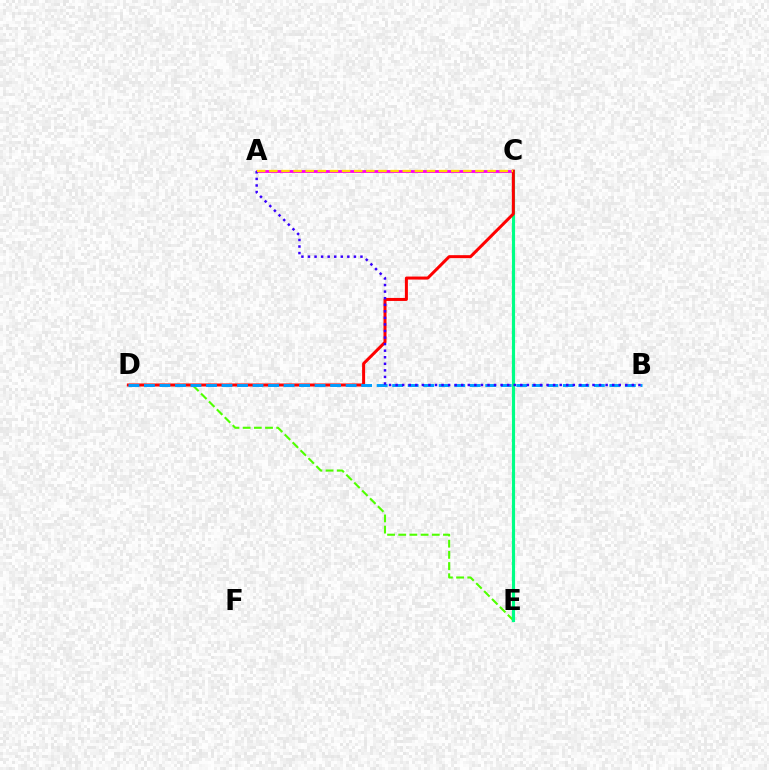{('D', 'E'): [{'color': '#4fff00', 'line_style': 'dashed', 'thickness': 1.52}], ('A', 'C'): [{'color': '#ff00ed', 'line_style': 'solid', 'thickness': 2.03}, {'color': '#ffd500', 'line_style': 'dashed', 'thickness': 1.65}], ('C', 'E'): [{'color': '#00ff86', 'line_style': 'solid', 'thickness': 2.27}], ('C', 'D'): [{'color': '#ff0000', 'line_style': 'solid', 'thickness': 2.17}], ('B', 'D'): [{'color': '#009eff', 'line_style': 'dashed', 'thickness': 2.11}], ('A', 'B'): [{'color': '#3700ff', 'line_style': 'dotted', 'thickness': 1.78}]}